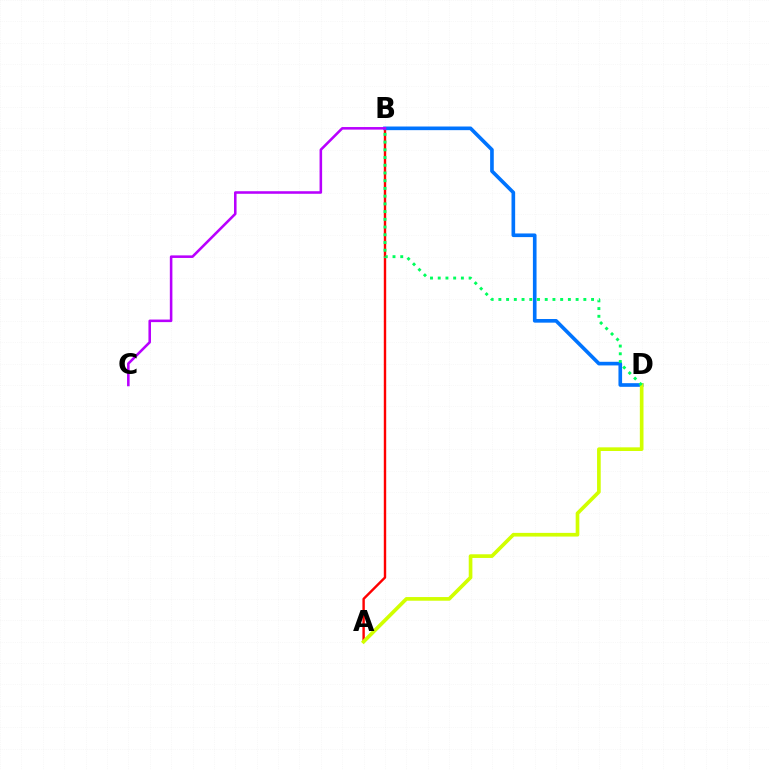{('A', 'B'): [{'color': '#ff0000', 'line_style': 'solid', 'thickness': 1.74}], ('B', 'D'): [{'color': '#0074ff', 'line_style': 'solid', 'thickness': 2.62}, {'color': '#00ff5c', 'line_style': 'dotted', 'thickness': 2.1}], ('B', 'C'): [{'color': '#b900ff', 'line_style': 'solid', 'thickness': 1.85}], ('A', 'D'): [{'color': '#d1ff00', 'line_style': 'solid', 'thickness': 2.64}]}